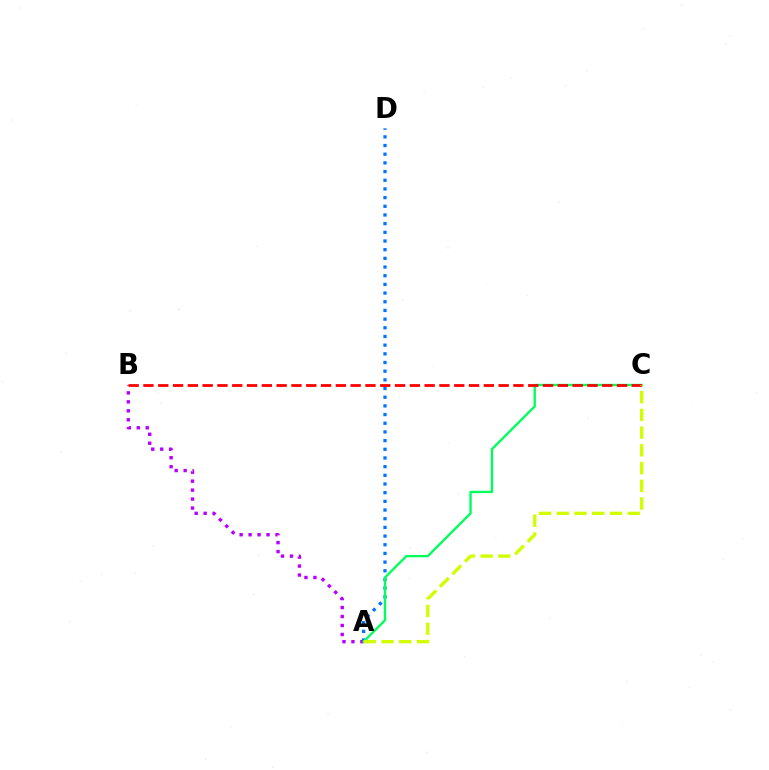{('A', 'B'): [{'color': '#b900ff', 'line_style': 'dotted', 'thickness': 2.44}], ('A', 'D'): [{'color': '#0074ff', 'line_style': 'dotted', 'thickness': 2.36}], ('A', 'C'): [{'color': '#00ff5c', 'line_style': 'solid', 'thickness': 1.69}, {'color': '#d1ff00', 'line_style': 'dashed', 'thickness': 2.41}], ('B', 'C'): [{'color': '#ff0000', 'line_style': 'dashed', 'thickness': 2.01}]}